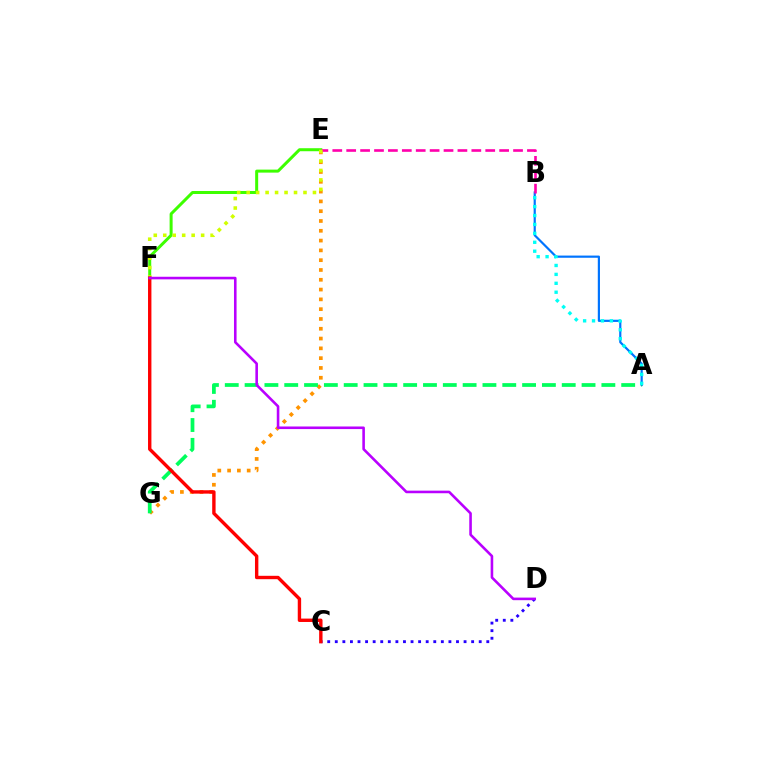{('E', 'F'): [{'color': '#3dff00', 'line_style': 'solid', 'thickness': 2.16}, {'color': '#d1ff00', 'line_style': 'dotted', 'thickness': 2.57}], ('E', 'G'): [{'color': '#ff9400', 'line_style': 'dotted', 'thickness': 2.66}], ('C', 'D'): [{'color': '#2500ff', 'line_style': 'dotted', 'thickness': 2.06}], ('A', 'B'): [{'color': '#0074ff', 'line_style': 'solid', 'thickness': 1.58}, {'color': '#00fff6', 'line_style': 'dotted', 'thickness': 2.42}], ('A', 'G'): [{'color': '#00ff5c', 'line_style': 'dashed', 'thickness': 2.69}], ('B', 'E'): [{'color': '#ff00ac', 'line_style': 'dashed', 'thickness': 1.89}], ('C', 'F'): [{'color': '#ff0000', 'line_style': 'solid', 'thickness': 2.44}], ('D', 'F'): [{'color': '#b900ff', 'line_style': 'solid', 'thickness': 1.86}]}